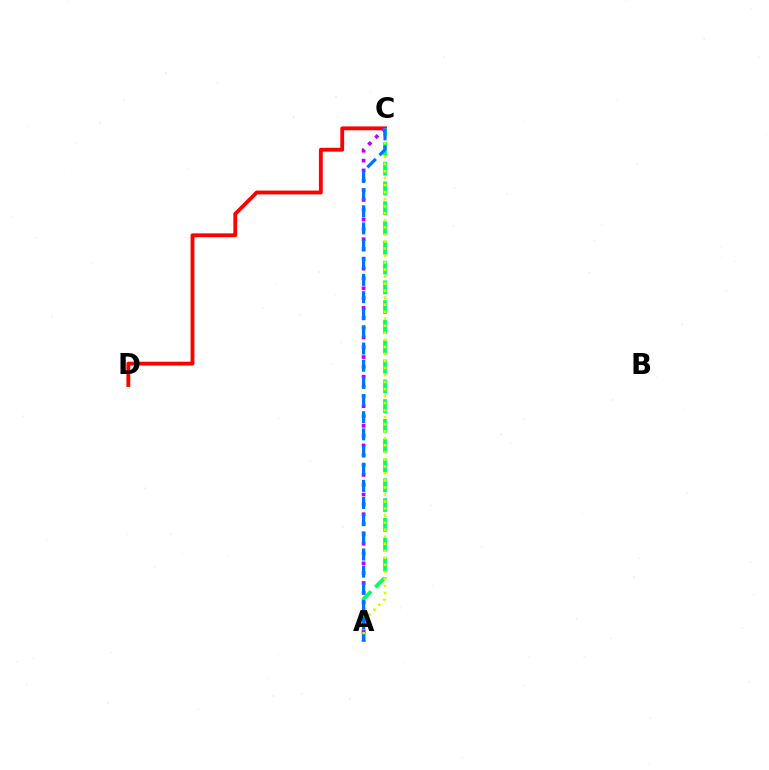{('C', 'D'): [{'color': '#ff0000', 'line_style': 'solid', 'thickness': 2.77}], ('A', 'C'): [{'color': '#00ff5c', 'line_style': 'dashed', 'thickness': 2.69}, {'color': '#b900ff', 'line_style': 'dotted', 'thickness': 2.67}, {'color': '#d1ff00', 'line_style': 'dotted', 'thickness': 1.91}, {'color': '#0074ff', 'line_style': 'dashed', 'thickness': 2.33}]}